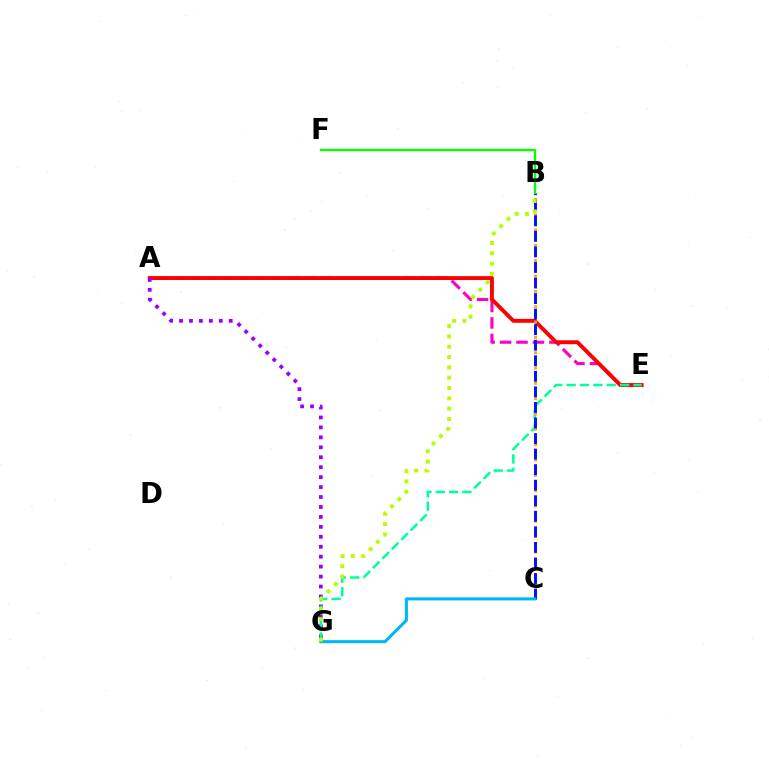{('A', 'E'): [{'color': '#ff00bd', 'line_style': 'dashed', 'thickness': 2.24}, {'color': '#ff0000', 'line_style': 'solid', 'thickness': 2.81}], ('A', 'G'): [{'color': '#9b00ff', 'line_style': 'dotted', 'thickness': 2.7}], ('E', 'G'): [{'color': '#00ff9d', 'line_style': 'dashed', 'thickness': 1.81}], ('B', 'C'): [{'color': '#ffa500', 'line_style': 'dotted', 'thickness': 2.08}, {'color': '#0010ff', 'line_style': 'dashed', 'thickness': 2.11}], ('C', 'G'): [{'color': '#00b5ff', 'line_style': 'solid', 'thickness': 2.2}], ('B', 'G'): [{'color': '#b3ff00', 'line_style': 'dotted', 'thickness': 2.8}], ('B', 'F'): [{'color': '#08ff00', 'line_style': 'solid', 'thickness': 1.7}]}